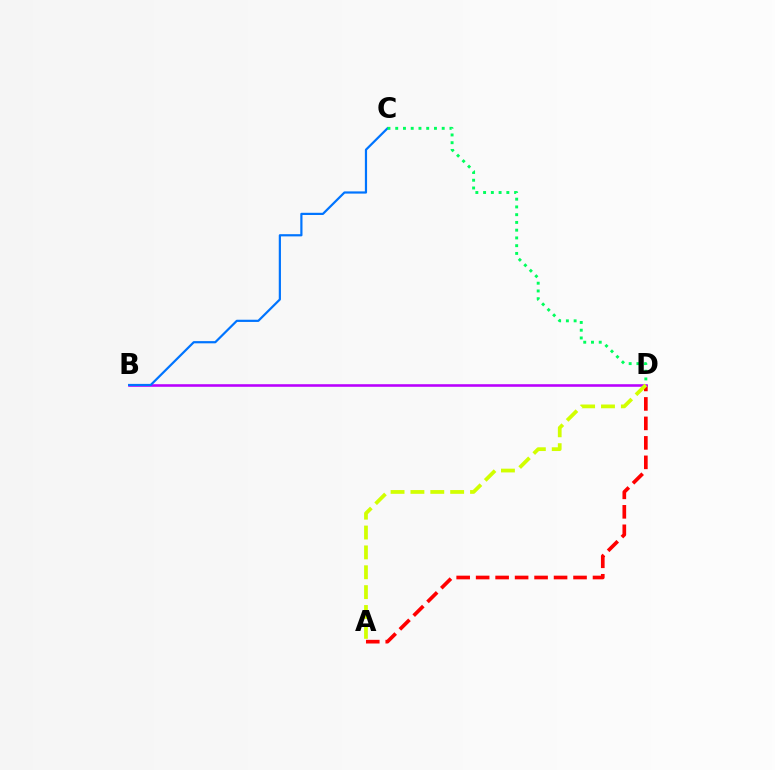{('A', 'D'): [{'color': '#ff0000', 'line_style': 'dashed', 'thickness': 2.65}, {'color': '#d1ff00', 'line_style': 'dashed', 'thickness': 2.7}], ('B', 'D'): [{'color': '#b900ff', 'line_style': 'solid', 'thickness': 1.86}], ('B', 'C'): [{'color': '#0074ff', 'line_style': 'solid', 'thickness': 1.59}], ('C', 'D'): [{'color': '#00ff5c', 'line_style': 'dotted', 'thickness': 2.11}]}